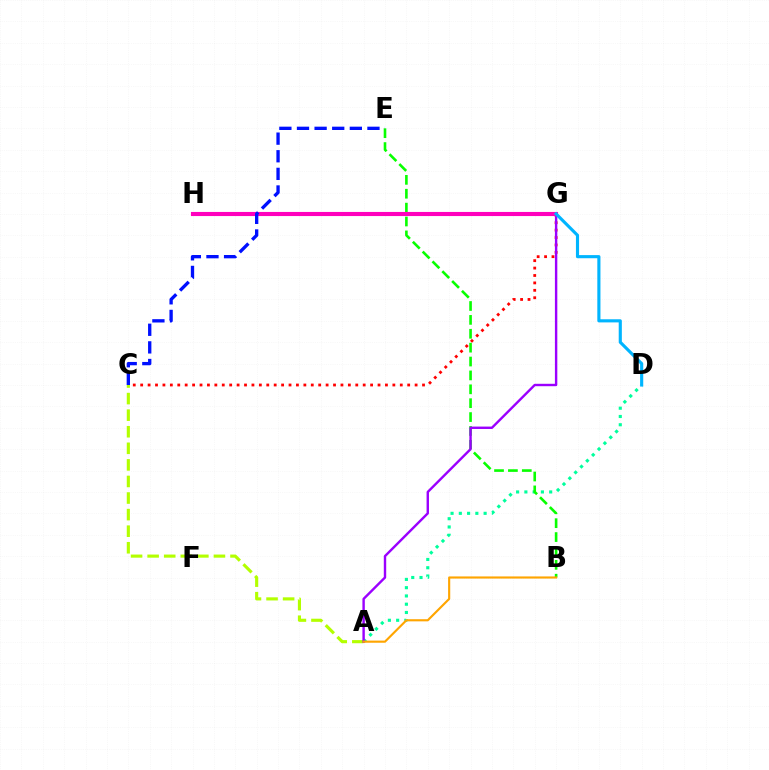{('A', 'D'): [{'color': '#00ff9d', 'line_style': 'dotted', 'thickness': 2.25}], ('A', 'C'): [{'color': '#b3ff00', 'line_style': 'dashed', 'thickness': 2.25}], ('C', 'G'): [{'color': '#ff0000', 'line_style': 'dotted', 'thickness': 2.02}], ('B', 'E'): [{'color': '#08ff00', 'line_style': 'dashed', 'thickness': 1.89}], ('A', 'G'): [{'color': '#9b00ff', 'line_style': 'solid', 'thickness': 1.73}], ('G', 'H'): [{'color': '#ff00bd', 'line_style': 'solid', 'thickness': 2.96}], ('A', 'B'): [{'color': '#ffa500', 'line_style': 'solid', 'thickness': 1.54}], ('C', 'E'): [{'color': '#0010ff', 'line_style': 'dashed', 'thickness': 2.39}], ('D', 'G'): [{'color': '#00b5ff', 'line_style': 'solid', 'thickness': 2.25}]}